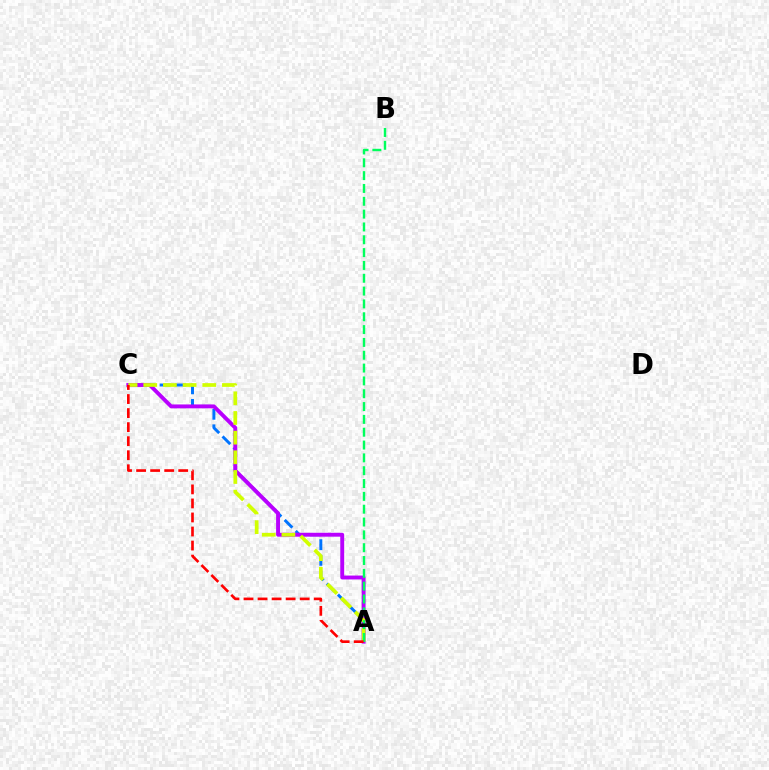{('A', 'C'): [{'color': '#0074ff', 'line_style': 'dashed', 'thickness': 2.12}, {'color': '#b900ff', 'line_style': 'solid', 'thickness': 2.81}, {'color': '#d1ff00', 'line_style': 'dashed', 'thickness': 2.67}, {'color': '#ff0000', 'line_style': 'dashed', 'thickness': 1.91}], ('A', 'B'): [{'color': '#00ff5c', 'line_style': 'dashed', 'thickness': 1.74}]}